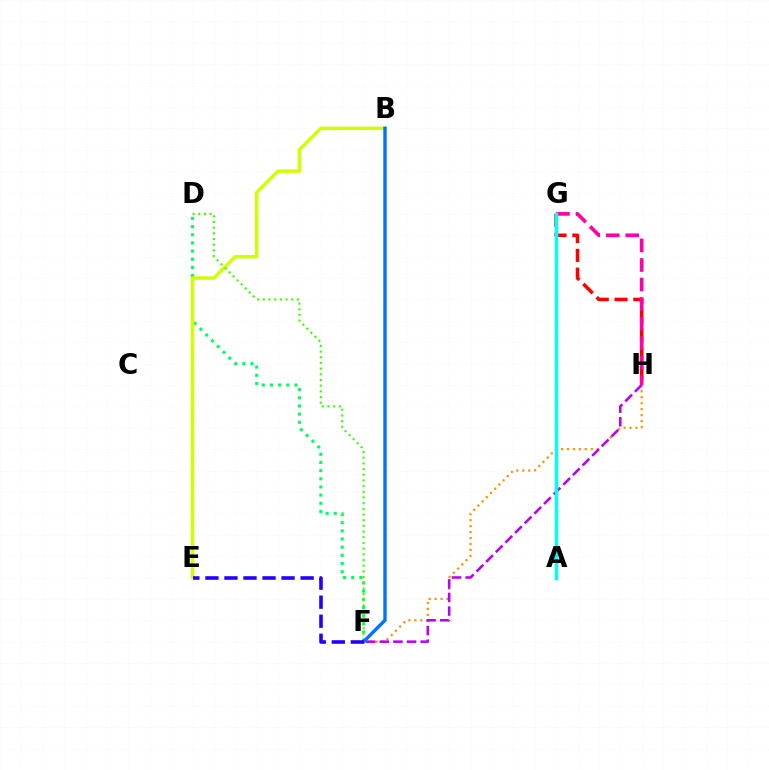{('F', 'H'): [{'color': '#ff9400', 'line_style': 'dotted', 'thickness': 1.62}, {'color': '#b900ff', 'line_style': 'dashed', 'thickness': 1.85}], ('D', 'F'): [{'color': '#00ff5c', 'line_style': 'dotted', 'thickness': 2.22}, {'color': '#3dff00', 'line_style': 'dotted', 'thickness': 1.54}], ('B', 'E'): [{'color': '#d1ff00', 'line_style': 'solid', 'thickness': 2.51}], ('G', 'H'): [{'color': '#ff0000', 'line_style': 'dashed', 'thickness': 2.55}, {'color': '#ff00ac', 'line_style': 'dashed', 'thickness': 2.66}], ('A', 'G'): [{'color': '#00fff6', 'line_style': 'solid', 'thickness': 2.51}], ('B', 'F'): [{'color': '#0074ff', 'line_style': 'solid', 'thickness': 2.45}], ('E', 'F'): [{'color': '#2500ff', 'line_style': 'dashed', 'thickness': 2.59}]}